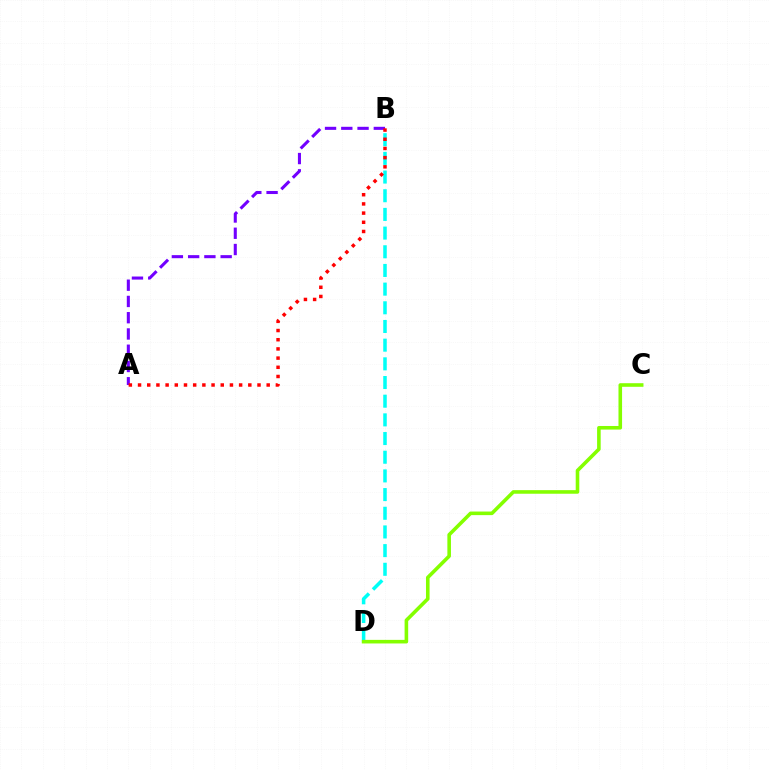{('A', 'B'): [{'color': '#7200ff', 'line_style': 'dashed', 'thickness': 2.21}, {'color': '#ff0000', 'line_style': 'dotted', 'thickness': 2.5}], ('B', 'D'): [{'color': '#00fff6', 'line_style': 'dashed', 'thickness': 2.54}], ('C', 'D'): [{'color': '#84ff00', 'line_style': 'solid', 'thickness': 2.58}]}